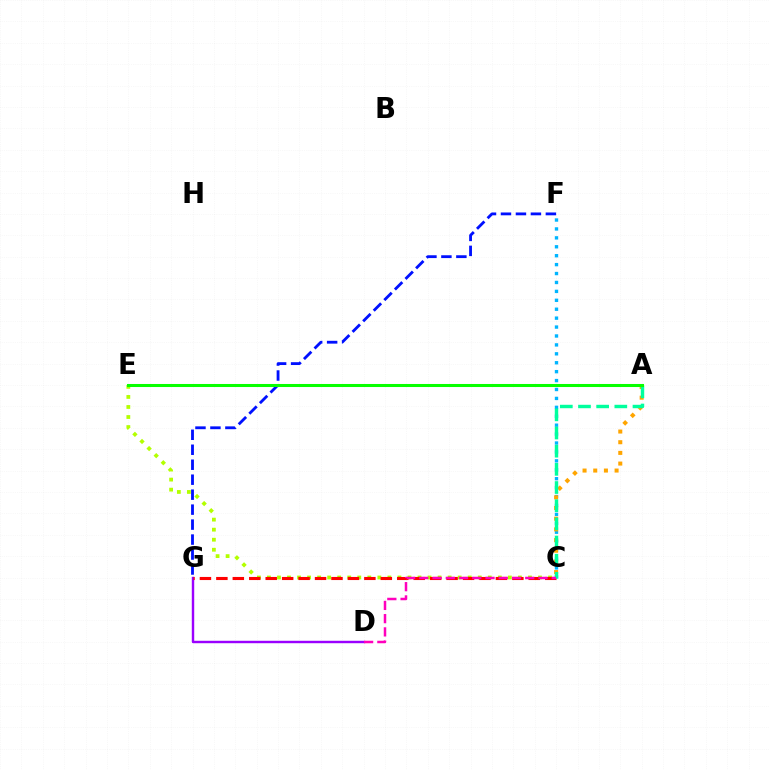{('C', 'E'): [{'color': '#b3ff00', 'line_style': 'dotted', 'thickness': 2.73}], ('C', 'F'): [{'color': '#00b5ff', 'line_style': 'dotted', 'thickness': 2.42}], ('F', 'G'): [{'color': '#0010ff', 'line_style': 'dashed', 'thickness': 2.03}], ('A', 'C'): [{'color': '#ffa500', 'line_style': 'dotted', 'thickness': 2.9}, {'color': '#00ff9d', 'line_style': 'dashed', 'thickness': 2.47}], ('D', 'G'): [{'color': '#9b00ff', 'line_style': 'solid', 'thickness': 1.74}], ('C', 'G'): [{'color': '#ff0000', 'line_style': 'dashed', 'thickness': 2.23}], ('C', 'D'): [{'color': '#ff00bd', 'line_style': 'dashed', 'thickness': 1.8}], ('A', 'E'): [{'color': '#08ff00', 'line_style': 'solid', 'thickness': 2.19}]}